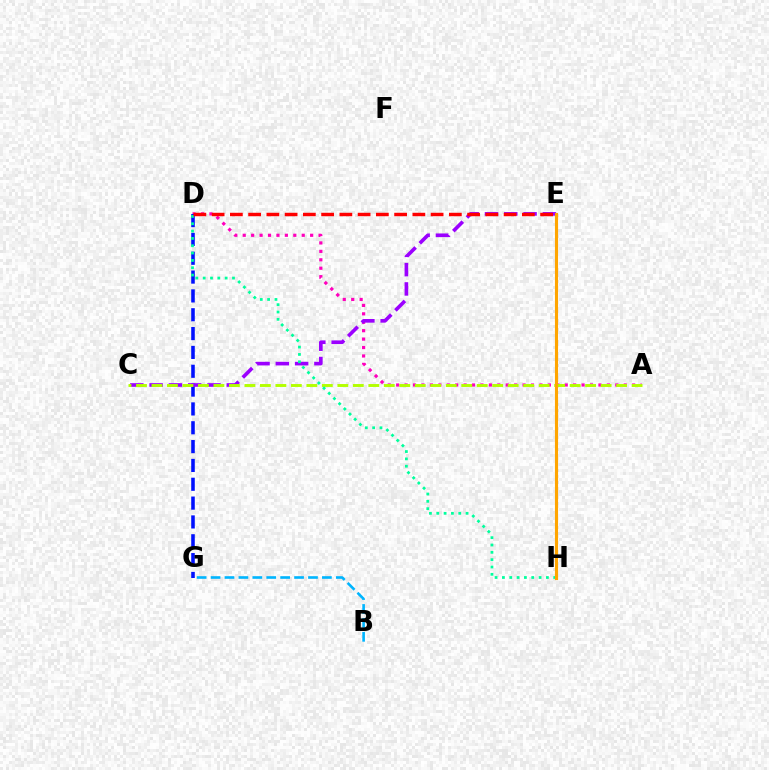{('B', 'G'): [{'color': '#00b5ff', 'line_style': 'dashed', 'thickness': 1.89}], ('A', 'D'): [{'color': '#ff00bd', 'line_style': 'dotted', 'thickness': 2.29}], ('D', 'G'): [{'color': '#0010ff', 'line_style': 'dashed', 'thickness': 2.56}], ('C', 'E'): [{'color': '#9b00ff', 'line_style': 'dashed', 'thickness': 2.62}], ('A', 'C'): [{'color': '#b3ff00', 'line_style': 'dashed', 'thickness': 2.1}], ('E', 'H'): [{'color': '#08ff00', 'line_style': 'solid', 'thickness': 1.97}, {'color': '#ffa500', 'line_style': 'solid', 'thickness': 2.24}], ('D', 'H'): [{'color': '#00ff9d', 'line_style': 'dotted', 'thickness': 1.99}], ('D', 'E'): [{'color': '#ff0000', 'line_style': 'dashed', 'thickness': 2.48}]}